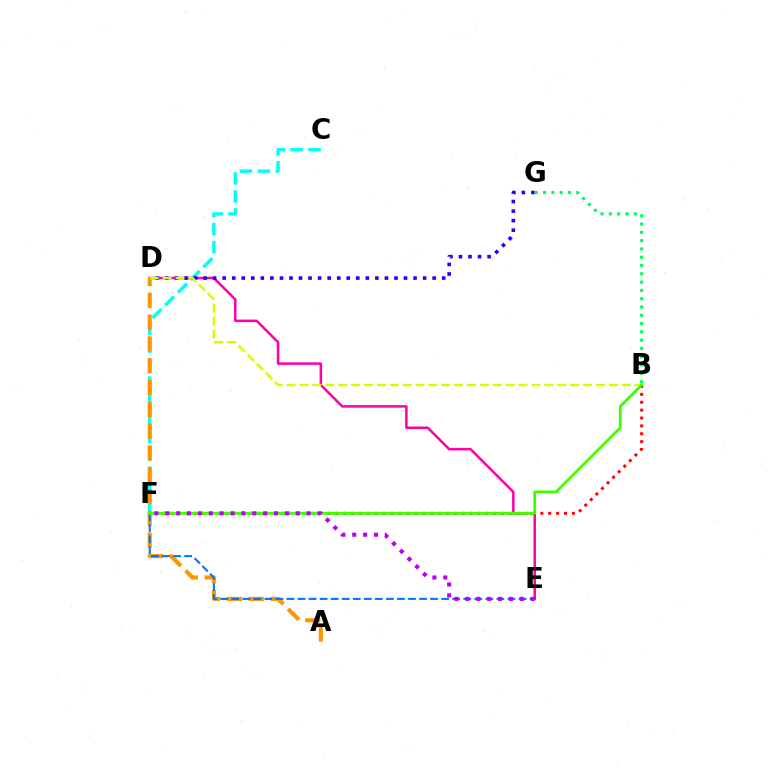{('C', 'F'): [{'color': '#00fff6', 'line_style': 'dashed', 'thickness': 2.45}], ('D', 'E'): [{'color': '#ff00ac', 'line_style': 'solid', 'thickness': 1.82}], ('B', 'F'): [{'color': '#ff0000', 'line_style': 'dotted', 'thickness': 2.14}, {'color': '#3dff00', 'line_style': 'solid', 'thickness': 2.03}], ('D', 'G'): [{'color': '#2500ff', 'line_style': 'dotted', 'thickness': 2.59}], ('A', 'D'): [{'color': '#ff9400', 'line_style': 'dashed', 'thickness': 2.96}], ('B', 'D'): [{'color': '#d1ff00', 'line_style': 'dashed', 'thickness': 1.75}], ('B', 'G'): [{'color': '#00ff5c', 'line_style': 'dotted', 'thickness': 2.25}], ('E', 'F'): [{'color': '#0074ff', 'line_style': 'dashed', 'thickness': 1.5}, {'color': '#b900ff', 'line_style': 'dotted', 'thickness': 2.96}]}